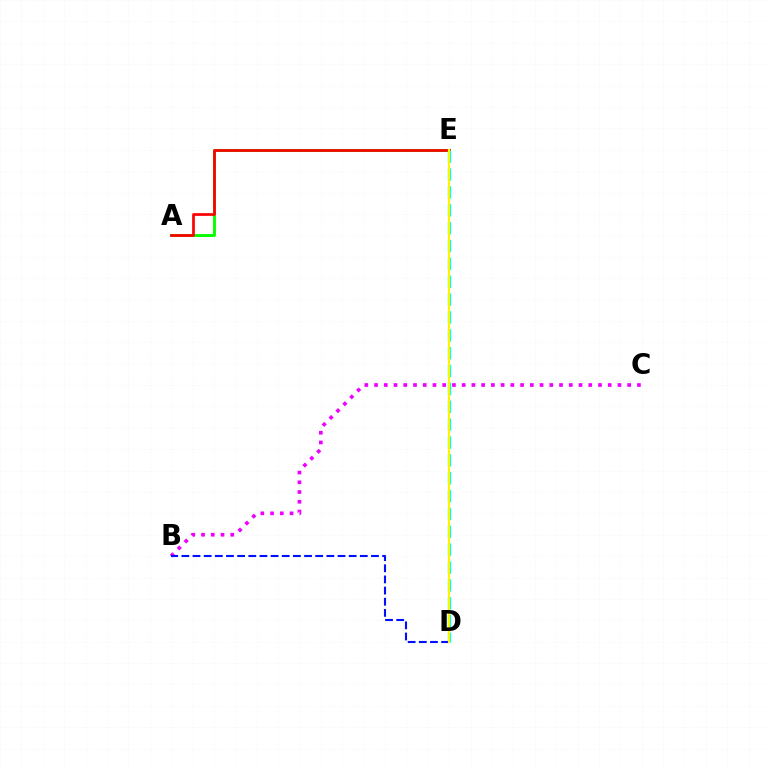{('A', 'E'): [{'color': '#08ff00', 'line_style': 'solid', 'thickness': 2.1}, {'color': '#ff0000', 'line_style': 'solid', 'thickness': 1.96}], ('B', 'C'): [{'color': '#ee00ff', 'line_style': 'dotted', 'thickness': 2.65}], ('D', 'E'): [{'color': '#00fff6', 'line_style': 'dashed', 'thickness': 2.43}, {'color': '#fcf500', 'line_style': 'solid', 'thickness': 1.51}], ('B', 'D'): [{'color': '#0010ff', 'line_style': 'dashed', 'thickness': 1.52}]}